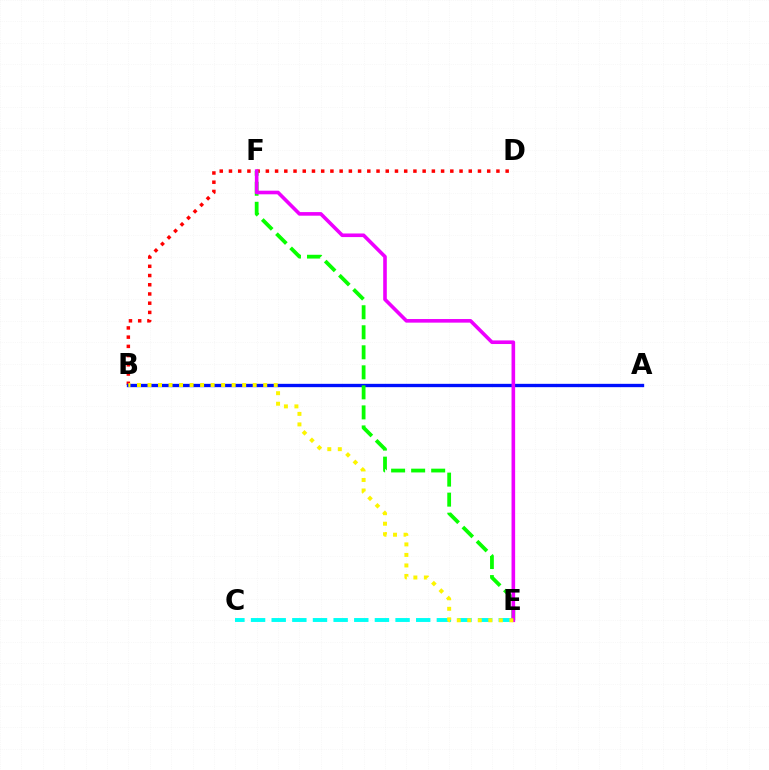{('B', 'D'): [{'color': '#ff0000', 'line_style': 'dotted', 'thickness': 2.51}], ('A', 'B'): [{'color': '#0010ff', 'line_style': 'solid', 'thickness': 2.4}], ('C', 'E'): [{'color': '#00fff6', 'line_style': 'dashed', 'thickness': 2.8}], ('E', 'F'): [{'color': '#08ff00', 'line_style': 'dashed', 'thickness': 2.72}, {'color': '#ee00ff', 'line_style': 'solid', 'thickness': 2.6}], ('B', 'E'): [{'color': '#fcf500', 'line_style': 'dotted', 'thickness': 2.86}]}